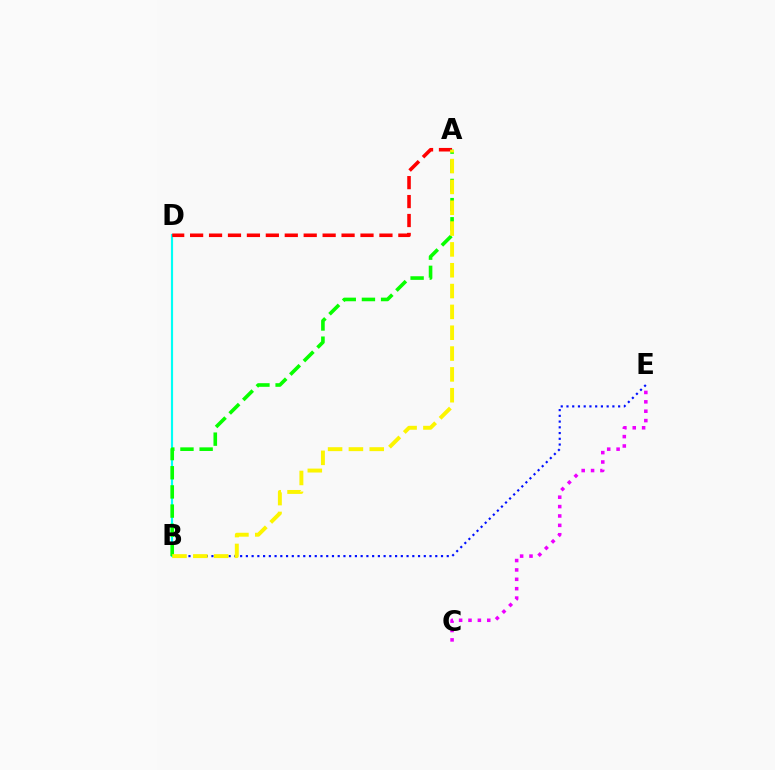{('B', 'E'): [{'color': '#0010ff', 'line_style': 'dotted', 'thickness': 1.56}], ('C', 'E'): [{'color': '#ee00ff', 'line_style': 'dotted', 'thickness': 2.55}], ('B', 'D'): [{'color': '#00fff6', 'line_style': 'solid', 'thickness': 1.56}], ('A', 'D'): [{'color': '#ff0000', 'line_style': 'dashed', 'thickness': 2.57}], ('A', 'B'): [{'color': '#08ff00', 'line_style': 'dashed', 'thickness': 2.6}, {'color': '#fcf500', 'line_style': 'dashed', 'thickness': 2.83}]}